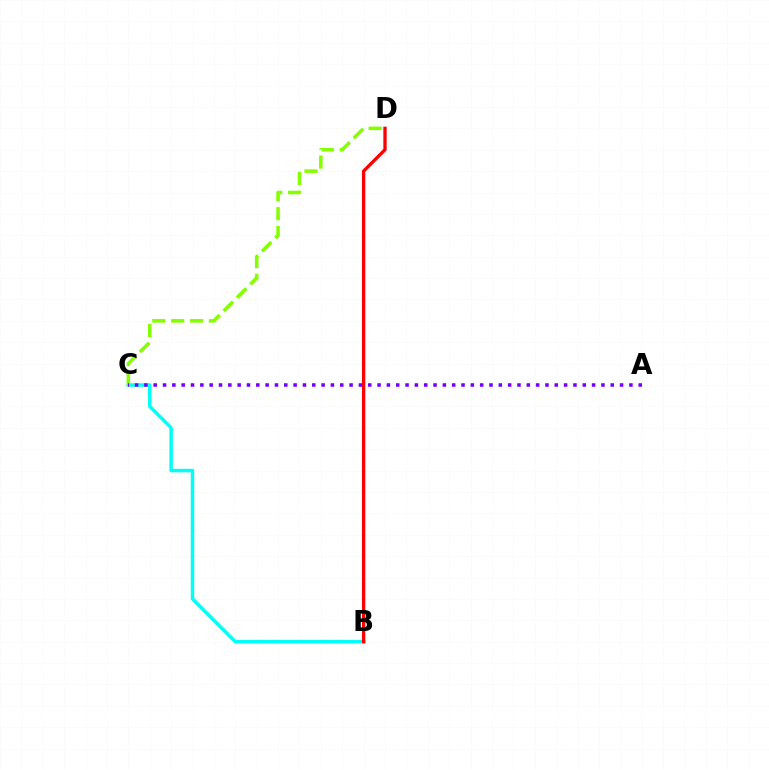{('B', 'C'): [{'color': '#00fff6', 'line_style': 'solid', 'thickness': 2.5}], ('C', 'D'): [{'color': '#84ff00', 'line_style': 'dashed', 'thickness': 2.56}], ('B', 'D'): [{'color': '#ff0000', 'line_style': 'solid', 'thickness': 2.39}], ('A', 'C'): [{'color': '#7200ff', 'line_style': 'dotted', 'thickness': 2.53}]}